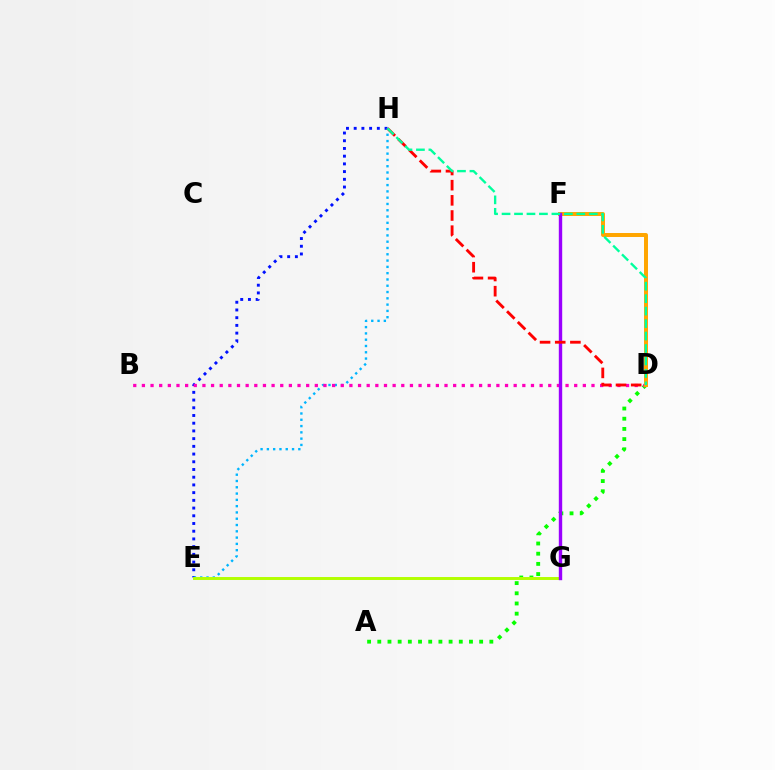{('E', 'H'): [{'color': '#0010ff', 'line_style': 'dotted', 'thickness': 2.1}, {'color': '#00b5ff', 'line_style': 'dotted', 'thickness': 1.71}], ('A', 'D'): [{'color': '#08ff00', 'line_style': 'dotted', 'thickness': 2.77}], ('B', 'D'): [{'color': '#ff00bd', 'line_style': 'dotted', 'thickness': 2.35}], ('E', 'G'): [{'color': '#b3ff00', 'line_style': 'solid', 'thickness': 2.12}], ('D', 'F'): [{'color': '#ffa500', 'line_style': 'solid', 'thickness': 2.86}], ('F', 'G'): [{'color': '#9b00ff', 'line_style': 'solid', 'thickness': 2.44}], ('D', 'H'): [{'color': '#ff0000', 'line_style': 'dashed', 'thickness': 2.06}, {'color': '#00ff9d', 'line_style': 'dashed', 'thickness': 1.69}]}